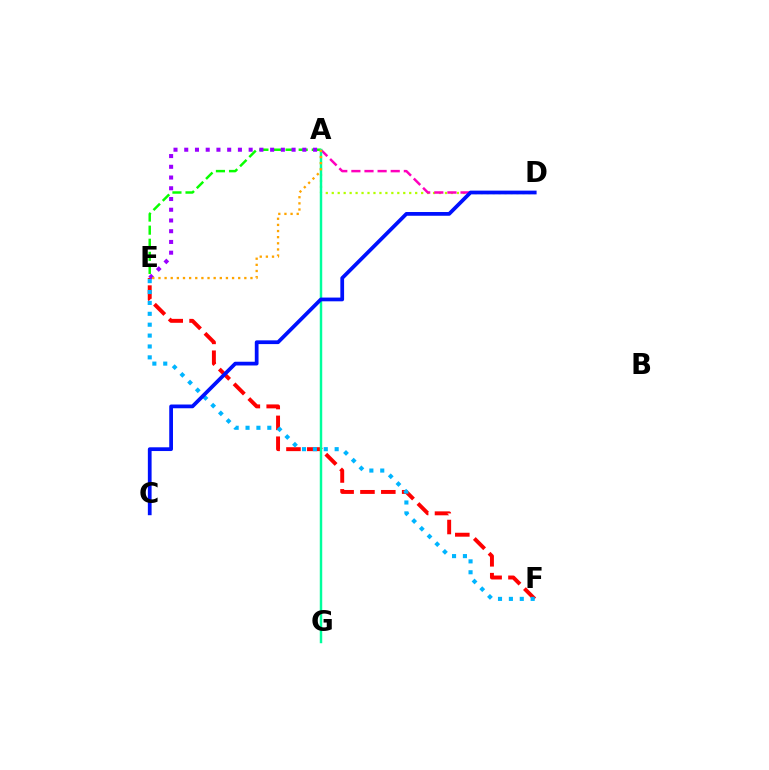{('A', 'D'): [{'color': '#b3ff00', 'line_style': 'dotted', 'thickness': 1.62}, {'color': '#ff00bd', 'line_style': 'dashed', 'thickness': 1.78}], ('A', 'E'): [{'color': '#08ff00', 'line_style': 'dashed', 'thickness': 1.78}, {'color': '#9b00ff', 'line_style': 'dotted', 'thickness': 2.92}, {'color': '#ffa500', 'line_style': 'dotted', 'thickness': 1.67}], ('E', 'F'): [{'color': '#ff0000', 'line_style': 'dashed', 'thickness': 2.83}, {'color': '#00b5ff', 'line_style': 'dotted', 'thickness': 2.96}], ('A', 'G'): [{'color': '#00ff9d', 'line_style': 'solid', 'thickness': 1.77}], ('C', 'D'): [{'color': '#0010ff', 'line_style': 'solid', 'thickness': 2.7}]}